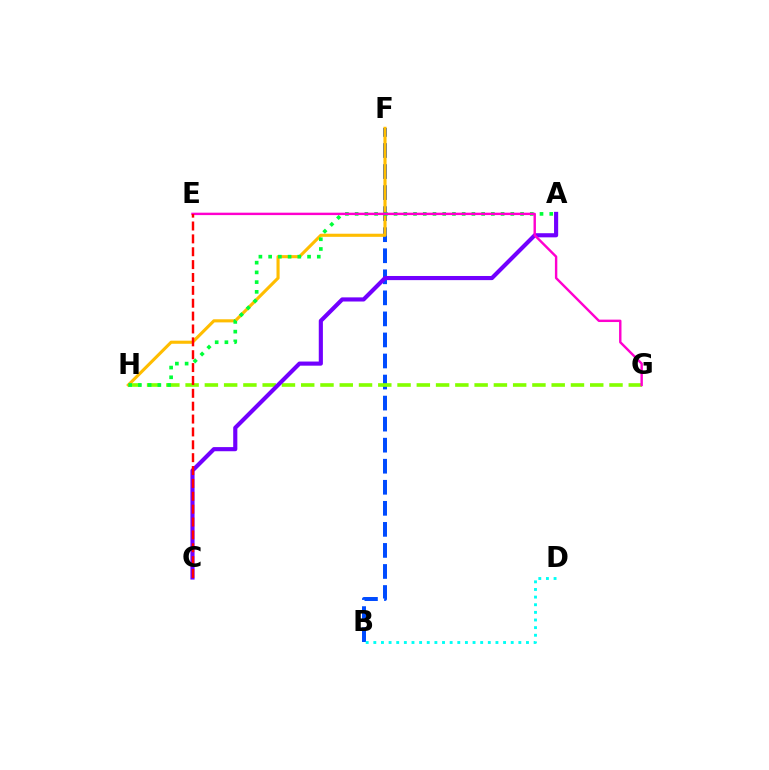{('B', 'F'): [{'color': '#004bff', 'line_style': 'dashed', 'thickness': 2.86}], ('G', 'H'): [{'color': '#84ff00', 'line_style': 'dashed', 'thickness': 2.62}], ('F', 'H'): [{'color': '#ffbd00', 'line_style': 'solid', 'thickness': 2.24}], ('A', 'H'): [{'color': '#00ff39', 'line_style': 'dotted', 'thickness': 2.64}], ('B', 'D'): [{'color': '#00fff6', 'line_style': 'dotted', 'thickness': 2.07}], ('A', 'C'): [{'color': '#7200ff', 'line_style': 'solid', 'thickness': 2.98}], ('E', 'G'): [{'color': '#ff00cf', 'line_style': 'solid', 'thickness': 1.74}], ('C', 'E'): [{'color': '#ff0000', 'line_style': 'dashed', 'thickness': 1.75}]}